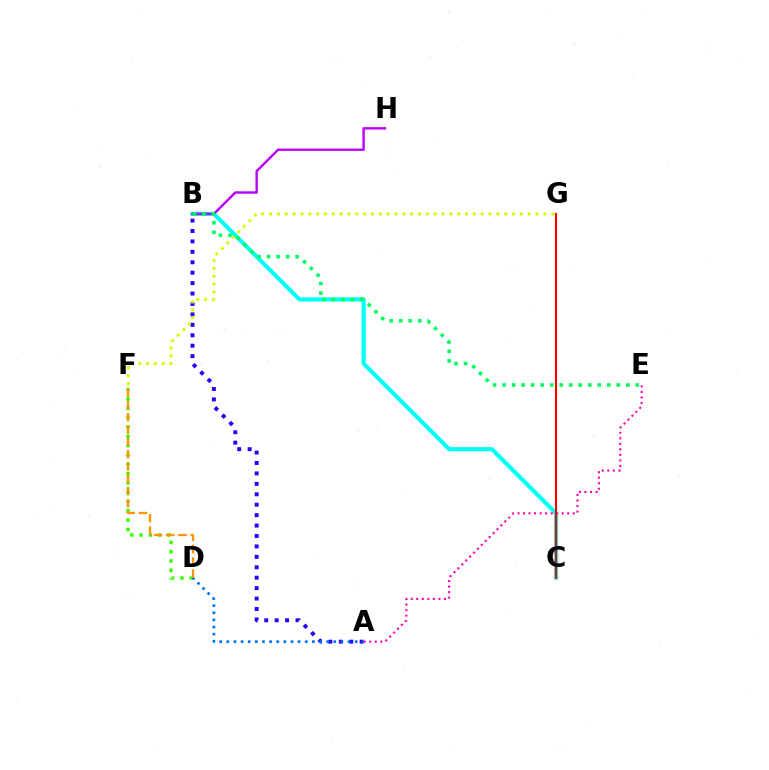{('A', 'B'): [{'color': '#2500ff', 'line_style': 'dotted', 'thickness': 2.83}], ('B', 'C'): [{'color': '#00fff6', 'line_style': 'solid', 'thickness': 2.98}], ('A', 'E'): [{'color': '#ff00ac', 'line_style': 'dotted', 'thickness': 1.5}], ('D', 'F'): [{'color': '#3dff00', 'line_style': 'dotted', 'thickness': 2.53}, {'color': '#ff9400', 'line_style': 'dashed', 'thickness': 1.67}], ('B', 'H'): [{'color': '#b900ff', 'line_style': 'solid', 'thickness': 1.74}], ('C', 'G'): [{'color': '#ff0000', 'line_style': 'solid', 'thickness': 1.51}], ('F', 'G'): [{'color': '#d1ff00', 'line_style': 'dotted', 'thickness': 2.13}], ('B', 'E'): [{'color': '#00ff5c', 'line_style': 'dotted', 'thickness': 2.58}], ('A', 'D'): [{'color': '#0074ff', 'line_style': 'dotted', 'thickness': 1.94}]}